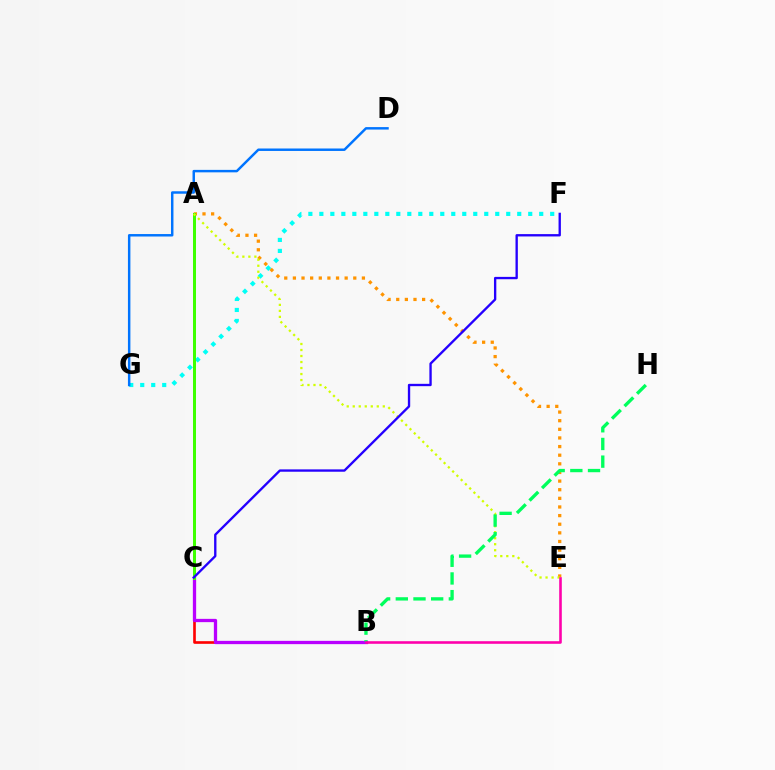{('B', 'C'): [{'color': '#ff0000', 'line_style': 'solid', 'thickness': 1.91}, {'color': '#b900ff', 'line_style': 'solid', 'thickness': 2.37}], ('F', 'G'): [{'color': '#00fff6', 'line_style': 'dotted', 'thickness': 2.99}], ('D', 'G'): [{'color': '#0074ff', 'line_style': 'solid', 'thickness': 1.77}], ('A', 'E'): [{'color': '#ff9400', 'line_style': 'dotted', 'thickness': 2.34}, {'color': '#d1ff00', 'line_style': 'dotted', 'thickness': 1.63}], ('A', 'C'): [{'color': '#3dff00', 'line_style': 'solid', 'thickness': 2.17}], ('B', 'H'): [{'color': '#00ff5c', 'line_style': 'dashed', 'thickness': 2.4}], ('C', 'F'): [{'color': '#2500ff', 'line_style': 'solid', 'thickness': 1.69}], ('B', 'E'): [{'color': '#ff00ac', 'line_style': 'solid', 'thickness': 1.87}]}